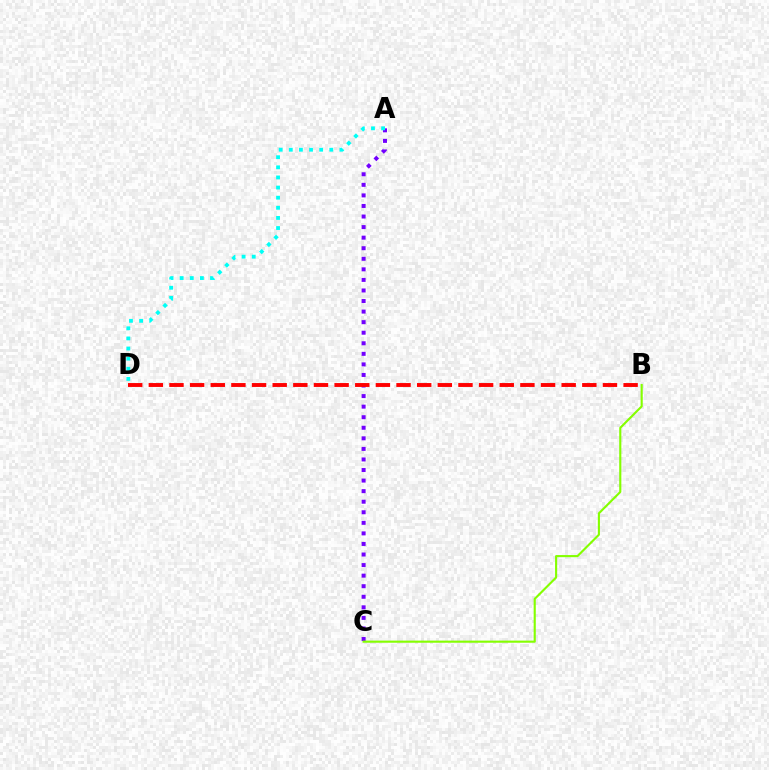{('A', 'C'): [{'color': '#7200ff', 'line_style': 'dotted', 'thickness': 2.87}], ('B', 'C'): [{'color': '#84ff00', 'line_style': 'solid', 'thickness': 1.53}], ('A', 'D'): [{'color': '#00fff6', 'line_style': 'dotted', 'thickness': 2.75}], ('B', 'D'): [{'color': '#ff0000', 'line_style': 'dashed', 'thickness': 2.8}]}